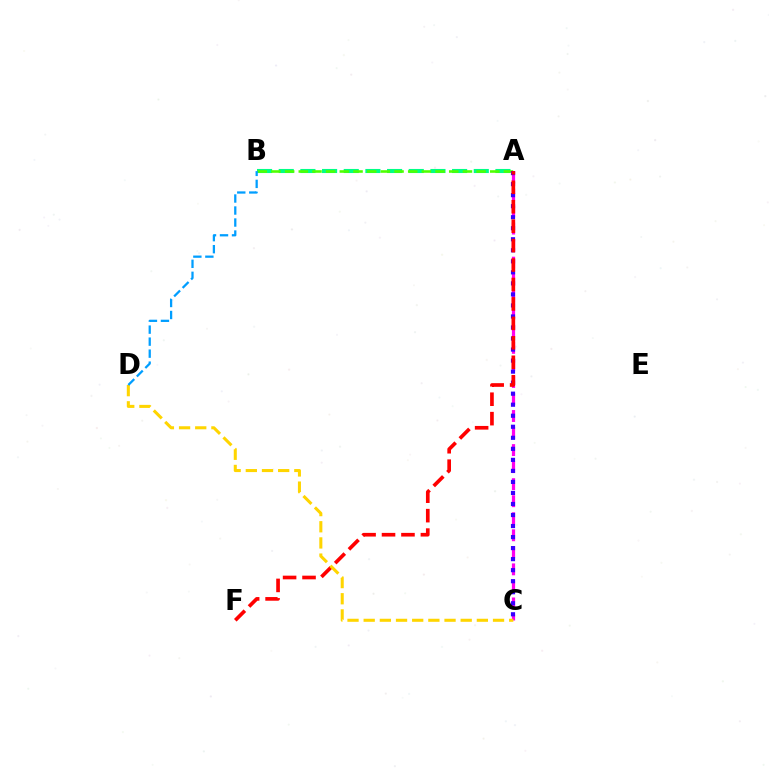{('A', 'C'): [{'color': '#ff00ed', 'line_style': 'dashed', 'thickness': 2.31}, {'color': '#3700ff', 'line_style': 'dotted', 'thickness': 3.0}], ('A', 'B'): [{'color': '#00ff86', 'line_style': 'dashed', 'thickness': 2.94}, {'color': '#4fff00', 'line_style': 'dashed', 'thickness': 1.86}], ('A', 'F'): [{'color': '#ff0000', 'line_style': 'dashed', 'thickness': 2.64}], ('C', 'D'): [{'color': '#ffd500', 'line_style': 'dashed', 'thickness': 2.2}], ('B', 'D'): [{'color': '#009eff', 'line_style': 'dashed', 'thickness': 1.63}]}